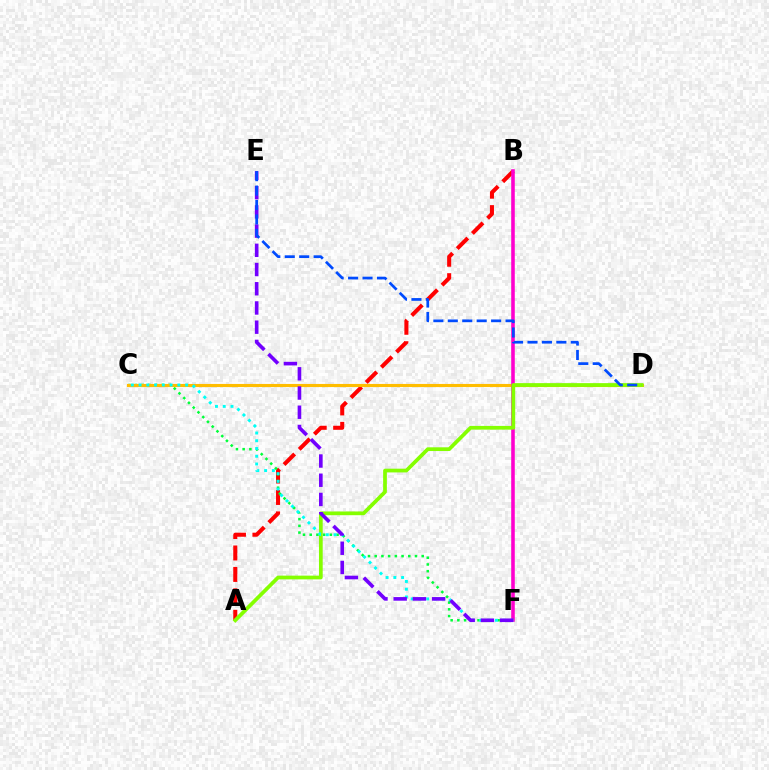{('A', 'B'): [{'color': '#ff0000', 'line_style': 'dashed', 'thickness': 2.91}], ('C', 'F'): [{'color': '#00ff39', 'line_style': 'dotted', 'thickness': 1.82}, {'color': '#00fff6', 'line_style': 'dotted', 'thickness': 2.11}], ('C', 'D'): [{'color': '#ffbd00', 'line_style': 'solid', 'thickness': 2.24}], ('B', 'F'): [{'color': '#ff00cf', 'line_style': 'solid', 'thickness': 2.57}], ('A', 'D'): [{'color': '#84ff00', 'line_style': 'solid', 'thickness': 2.68}], ('E', 'F'): [{'color': '#7200ff', 'line_style': 'dashed', 'thickness': 2.61}], ('D', 'E'): [{'color': '#004bff', 'line_style': 'dashed', 'thickness': 1.96}]}